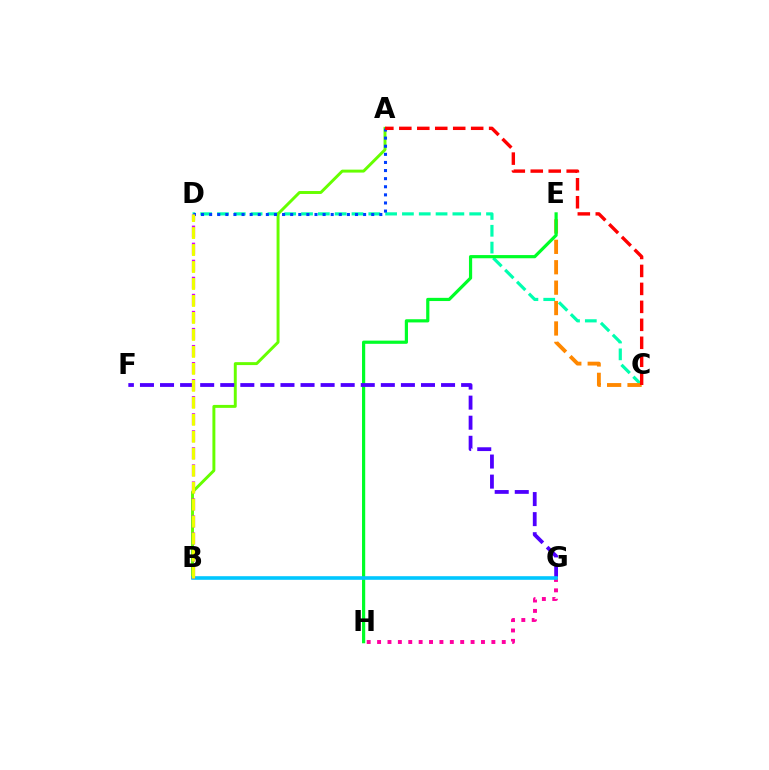{('C', 'D'): [{'color': '#00ffaf', 'line_style': 'dashed', 'thickness': 2.28}], ('A', 'B'): [{'color': '#66ff00', 'line_style': 'solid', 'thickness': 2.12}], ('A', 'D'): [{'color': '#003fff', 'line_style': 'dotted', 'thickness': 2.2}], ('C', 'E'): [{'color': '#ff8800', 'line_style': 'dashed', 'thickness': 2.77}], ('A', 'C'): [{'color': '#ff0000', 'line_style': 'dashed', 'thickness': 2.44}], ('G', 'H'): [{'color': '#ff00a0', 'line_style': 'dotted', 'thickness': 2.82}], ('E', 'H'): [{'color': '#00ff27', 'line_style': 'solid', 'thickness': 2.3}], ('F', 'G'): [{'color': '#4f00ff', 'line_style': 'dashed', 'thickness': 2.73}], ('B', 'G'): [{'color': '#00c7ff', 'line_style': 'solid', 'thickness': 2.6}], ('B', 'D'): [{'color': '#d600ff', 'line_style': 'dashed', 'thickness': 2.32}, {'color': '#eeff00', 'line_style': 'dashed', 'thickness': 2.31}]}